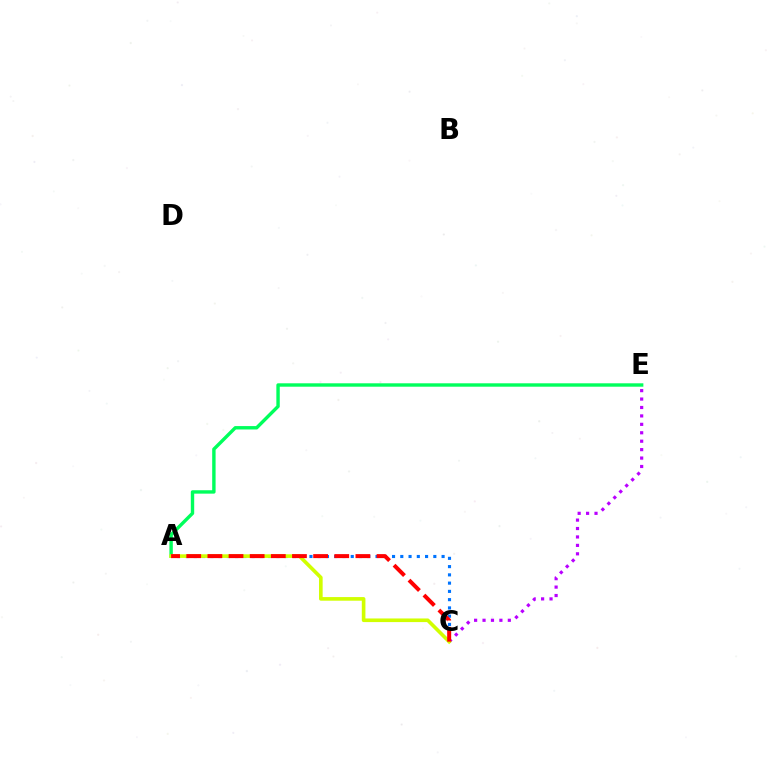{('A', 'C'): [{'color': '#0074ff', 'line_style': 'dotted', 'thickness': 2.24}, {'color': '#d1ff00', 'line_style': 'solid', 'thickness': 2.61}, {'color': '#ff0000', 'line_style': 'dashed', 'thickness': 2.87}], ('A', 'E'): [{'color': '#00ff5c', 'line_style': 'solid', 'thickness': 2.45}], ('C', 'E'): [{'color': '#b900ff', 'line_style': 'dotted', 'thickness': 2.29}]}